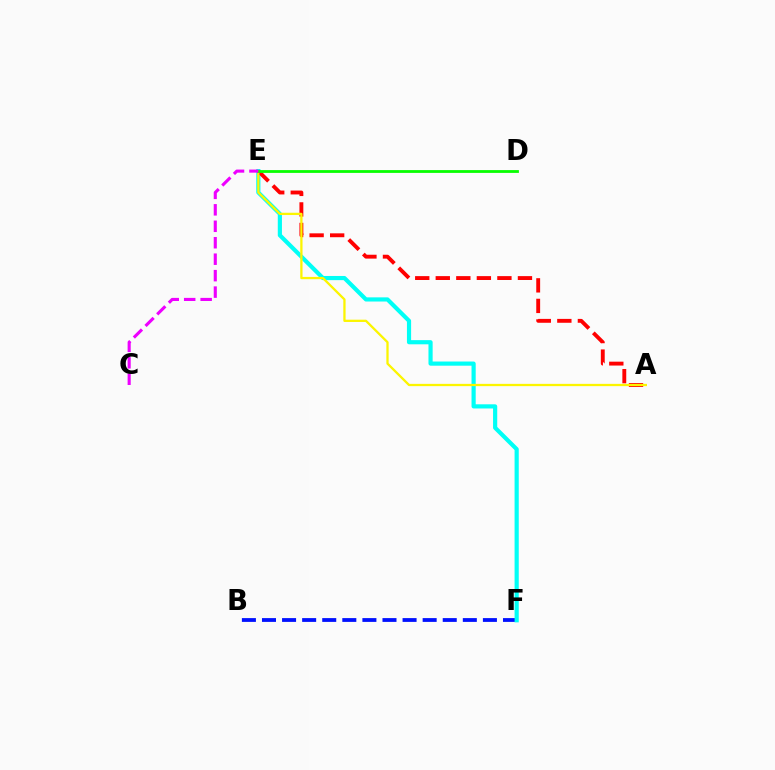{('B', 'F'): [{'color': '#0010ff', 'line_style': 'dashed', 'thickness': 2.73}], ('E', 'F'): [{'color': '#00fff6', 'line_style': 'solid', 'thickness': 3.0}], ('A', 'E'): [{'color': '#ff0000', 'line_style': 'dashed', 'thickness': 2.79}, {'color': '#fcf500', 'line_style': 'solid', 'thickness': 1.64}], ('D', 'E'): [{'color': '#08ff00', 'line_style': 'solid', 'thickness': 2.01}], ('C', 'E'): [{'color': '#ee00ff', 'line_style': 'dashed', 'thickness': 2.24}]}